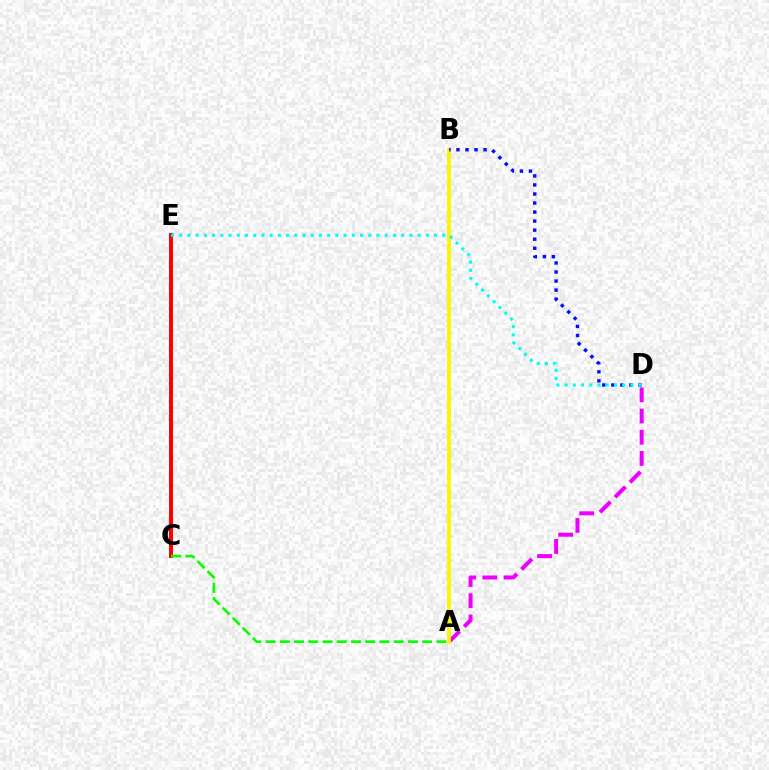{('C', 'E'): [{'color': '#ff0000', 'line_style': 'solid', 'thickness': 2.86}], ('A', 'D'): [{'color': '#ee00ff', 'line_style': 'dashed', 'thickness': 2.88}], ('A', 'B'): [{'color': '#fcf500', 'line_style': 'solid', 'thickness': 2.79}], ('B', 'D'): [{'color': '#0010ff', 'line_style': 'dotted', 'thickness': 2.46}], ('A', 'C'): [{'color': '#08ff00', 'line_style': 'dashed', 'thickness': 1.93}], ('D', 'E'): [{'color': '#00fff6', 'line_style': 'dotted', 'thickness': 2.23}]}